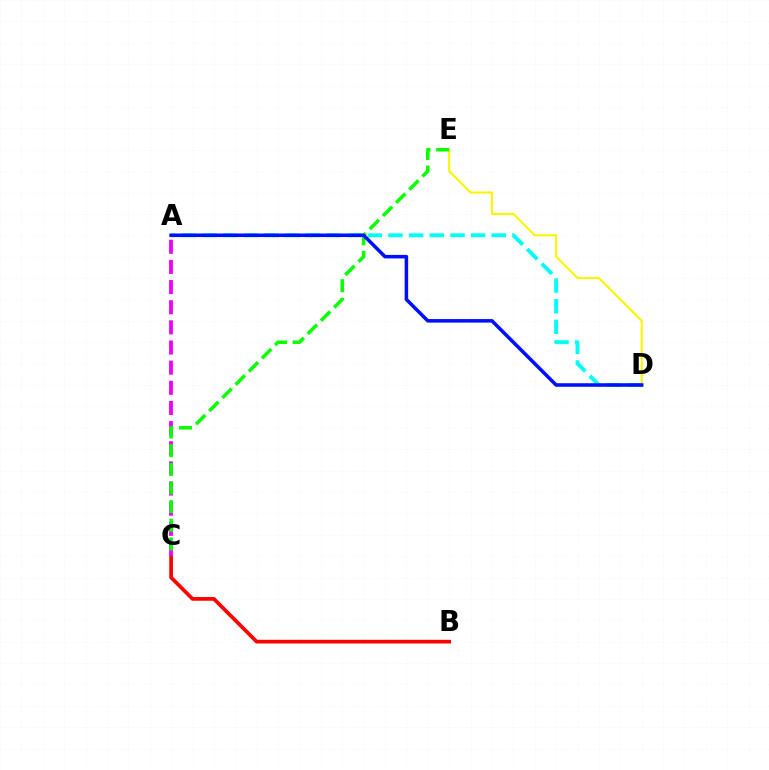{('B', 'C'): [{'color': '#ff0000', 'line_style': 'solid', 'thickness': 2.67}], ('A', 'D'): [{'color': '#00fff6', 'line_style': 'dashed', 'thickness': 2.81}, {'color': '#0010ff', 'line_style': 'solid', 'thickness': 2.55}], ('D', 'E'): [{'color': '#fcf500', 'line_style': 'solid', 'thickness': 1.52}], ('A', 'C'): [{'color': '#ee00ff', 'line_style': 'dashed', 'thickness': 2.74}], ('C', 'E'): [{'color': '#08ff00', 'line_style': 'dashed', 'thickness': 2.53}]}